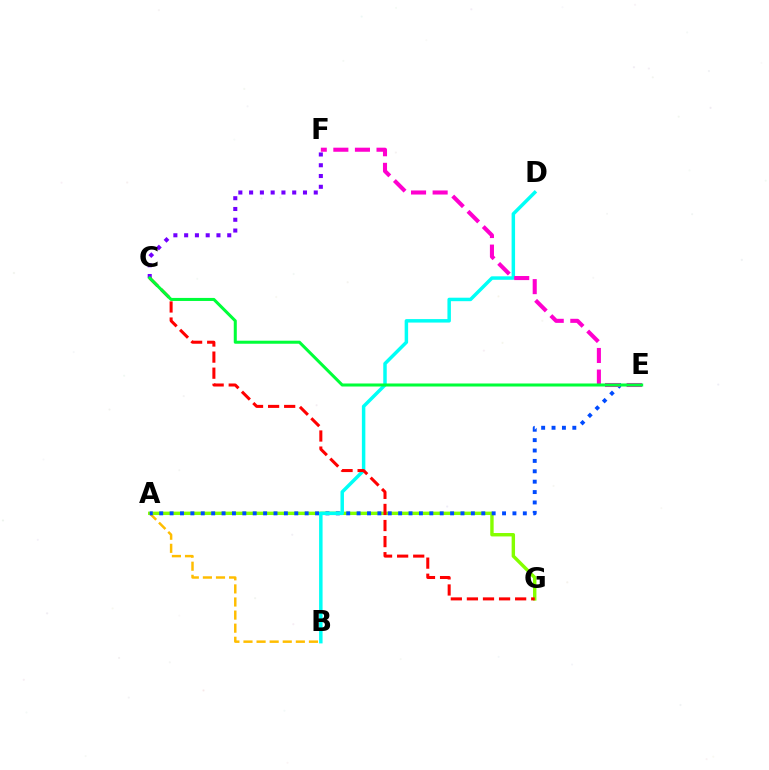{('A', 'B'): [{'color': '#ffbd00', 'line_style': 'dashed', 'thickness': 1.78}], ('A', 'G'): [{'color': '#84ff00', 'line_style': 'solid', 'thickness': 2.45}], ('C', 'F'): [{'color': '#7200ff', 'line_style': 'dotted', 'thickness': 2.93}], ('A', 'E'): [{'color': '#004bff', 'line_style': 'dotted', 'thickness': 2.82}], ('B', 'D'): [{'color': '#00fff6', 'line_style': 'solid', 'thickness': 2.5}], ('E', 'F'): [{'color': '#ff00cf', 'line_style': 'dashed', 'thickness': 2.93}], ('C', 'G'): [{'color': '#ff0000', 'line_style': 'dashed', 'thickness': 2.18}], ('C', 'E'): [{'color': '#00ff39', 'line_style': 'solid', 'thickness': 2.19}]}